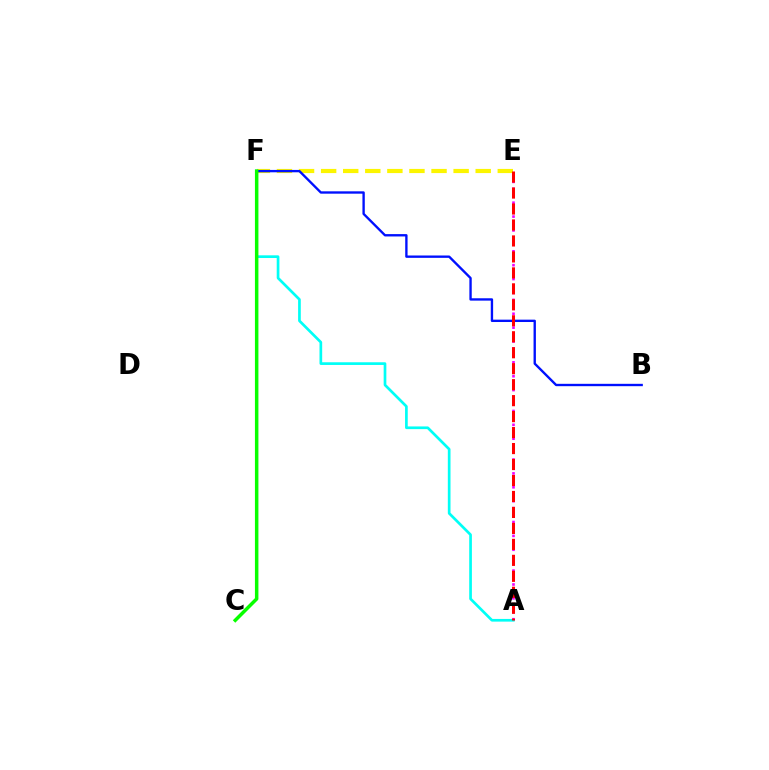{('A', 'E'): [{'color': '#ee00ff', 'line_style': 'dotted', 'thickness': 1.89}, {'color': '#ff0000', 'line_style': 'dashed', 'thickness': 2.17}], ('E', 'F'): [{'color': '#fcf500', 'line_style': 'dashed', 'thickness': 3.0}], ('A', 'F'): [{'color': '#00fff6', 'line_style': 'solid', 'thickness': 1.94}], ('B', 'F'): [{'color': '#0010ff', 'line_style': 'solid', 'thickness': 1.7}], ('C', 'F'): [{'color': '#08ff00', 'line_style': 'solid', 'thickness': 2.51}]}